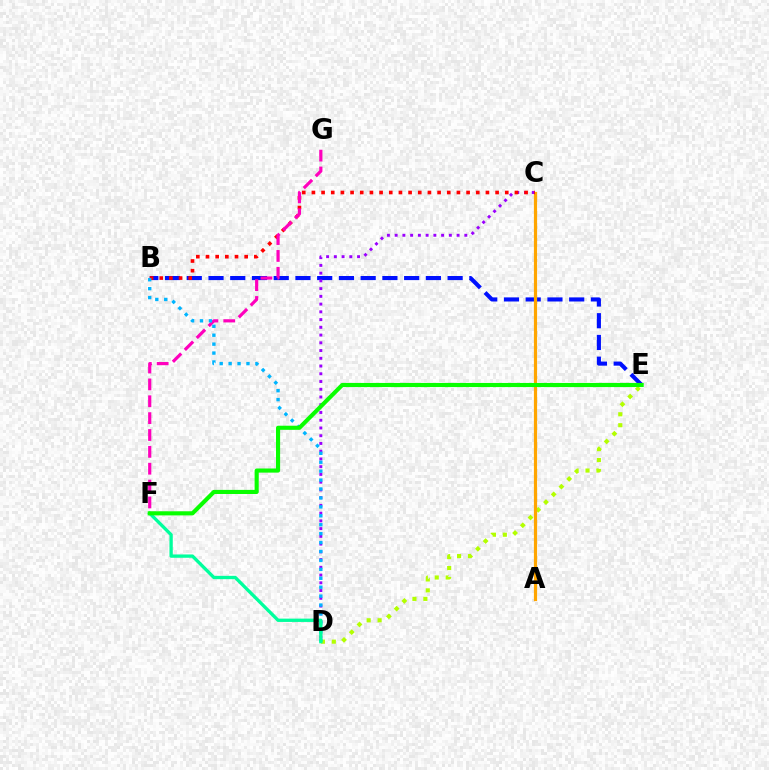{('D', 'E'): [{'color': '#b3ff00', 'line_style': 'dotted', 'thickness': 2.97}], ('B', 'E'): [{'color': '#0010ff', 'line_style': 'dashed', 'thickness': 2.95}], ('A', 'C'): [{'color': '#ffa500', 'line_style': 'solid', 'thickness': 2.3}], ('C', 'D'): [{'color': '#9b00ff', 'line_style': 'dotted', 'thickness': 2.1}], ('B', 'C'): [{'color': '#ff0000', 'line_style': 'dotted', 'thickness': 2.63}], ('F', 'G'): [{'color': '#ff00bd', 'line_style': 'dashed', 'thickness': 2.29}], ('B', 'D'): [{'color': '#00b5ff', 'line_style': 'dotted', 'thickness': 2.43}], ('D', 'F'): [{'color': '#00ff9d', 'line_style': 'solid', 'thickness': 2.39}], ('E', 'F'): [{'color': '#08ff00', 'line_style': 'solid', 'thickness': 2.96}]}